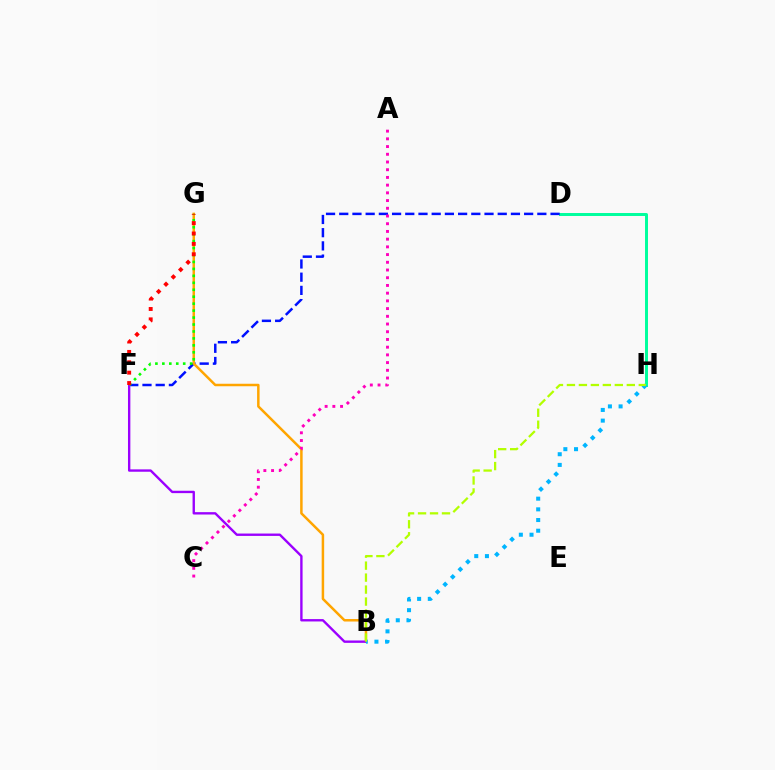{('D', 'H'): [{'color': '#00ff9d', 'line_style': 'solid', 'thickness': 2.14}], ('D', 'F'): [{'color': '#0010ff', 'line_style': 'dashed', 'thickness': 1.79}], ('B', 'G'): [{'color': '#ffa500', 'line_style': 'solid', 'thickness': 1.79}], ('B', 'F'): [{'color': '#9b00ff', 'line_style': 'solid', 'thickness': 1.71}], ('F', 'G'): [{'color': '#08ff00', 'line_style': 'dotted', 'thickness': 1.89}, {'color': '#ff0000', 'line_style': 'dotted', 'thickness': 2.82}], ('B', 'H'): [{'color': '#00b5ff', 'line_style': 'dotted', 'thickness': 2.9}, {'color': '#b3ff00', 'line_style': 'dashed', 'thickness': 1.63}], ('A', 'C'): [{'color': '#ff00bd', 'line_style': 'dotted', 'thickness': 2.1}]}